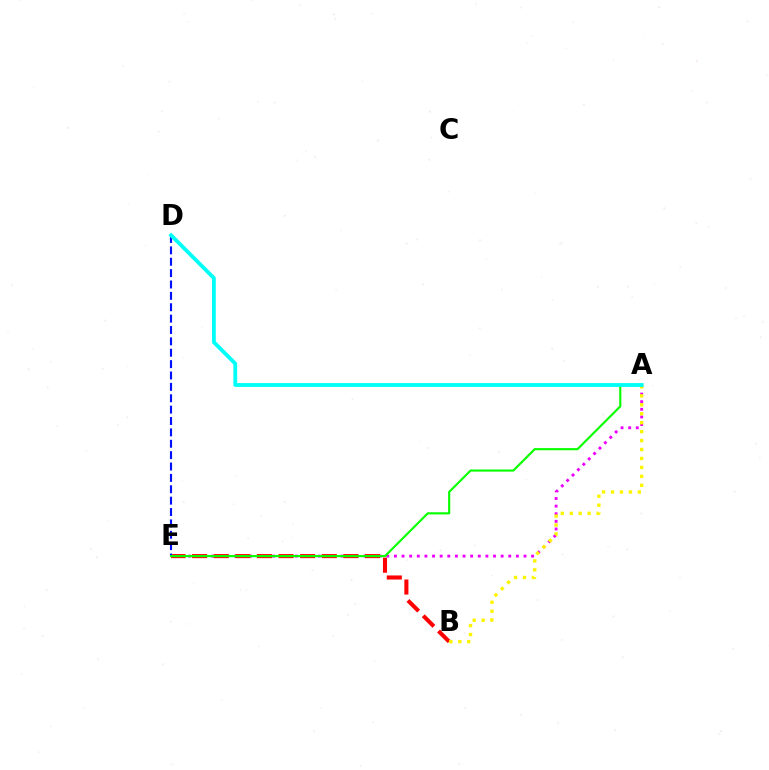{('A', 'E'): [{'color': '#ee00ff', 'line_style': 'dotted', 'thickness': 2.07}, {'color': '#08ff00', 'line_style': 'solid', 'thickness': 1.55}], ('B', 'E'): [{'color': '#ff0000', 'line_style': 'dashed', 'thickness': 2.94}], ('D', 'E'): [{'color': '#0010ff', 'line_style': 'dashed', 'thickness': 1.55}], ('A', 'B'): [{'color': '#fcf500', 'line_style': 'dotted', 'thickness': 2.43}], ('A', 'D'): [{'color': '#00fff6', 'line_style': 'solid', 'thickness': 2.75}]}